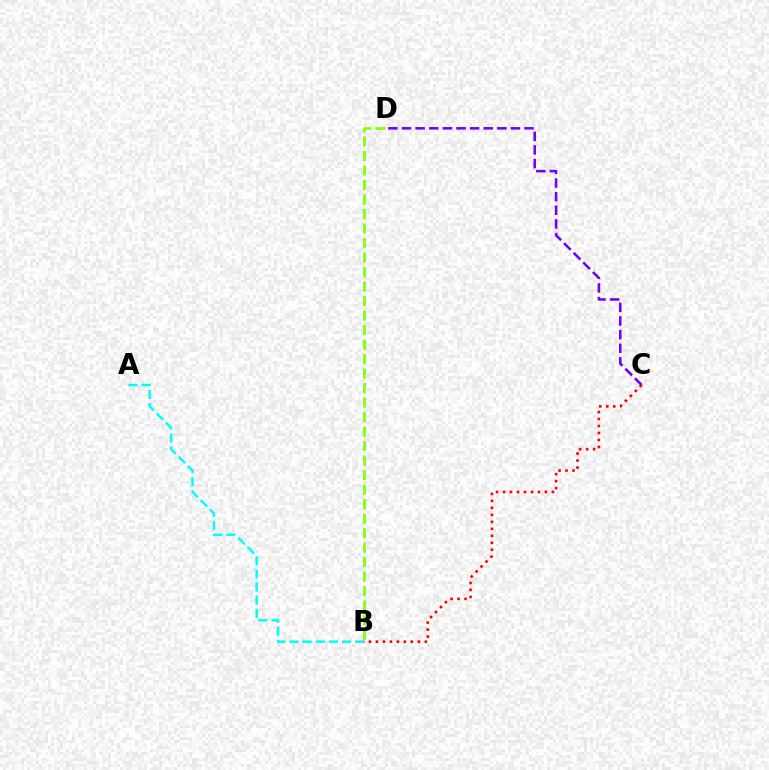{('A', 'B'): [{'color': '#00fff6', 'line_style': 'dashed', 'thickness': 1.78}], ('B', 'D'): [{'color': '#84ff00', 'line_style': 'dashed', 'thickness': 1.97}], ('B', 'C'): [{'color': '#ff0000', 'line_style': 'dotted', 'thickness': 1.9}], ('C', 'D'): [{'color': '#7200ff', 'line_style': 'dashed', 'thickness': 1.85}]}